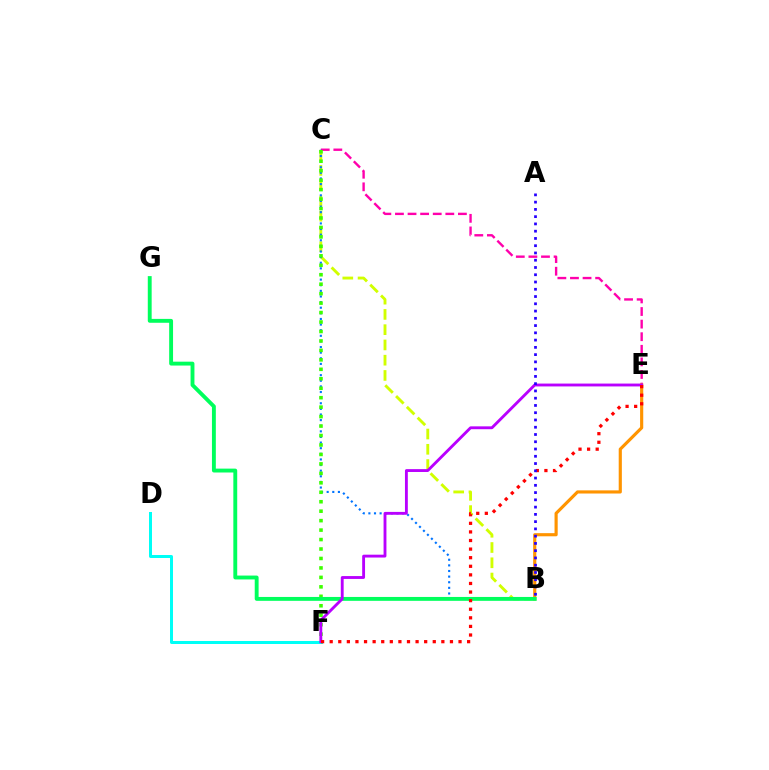{('B', 'C'): [{'color': '#d1ff00', 'line_style': 'dashed', 'thickness': 2.07}, {'color': '#0074ff', 'line_style': 'dotted', 'thickness': 1.53}], ('C', 'E'): [{'color': '#ff00ac', 'line_style': 'dashed', 'thickness': 1.71}], ('B', 'E'): [{'color': '#ff9400', 'line_style': 'solid', 'thickness': 2.27}], ('C', 'F'): [{'color': '#3dff00', 'line_style': 'dotted', 'thickness': 2.57}], ('D', 'F'): [{'color': '#00fff6', 'line_style': 'solid', 'thickness': 2.16}], ('B', 'G'): [{'color': '#00ff5c', 'line_style': 'solid', 'thickness': 2.79}], ('E', 'F'): [{'color': '#b900ff', 'line_style': 'solid', 'thickness': 2.06}, {'color': '#ff0000', 'line_style': 'dotted', 'thickness': 2.33}], ('A', 'B'): [{'color': '#2500ff', 'line_style': 'dotted', 'thickness': 1.97}]}